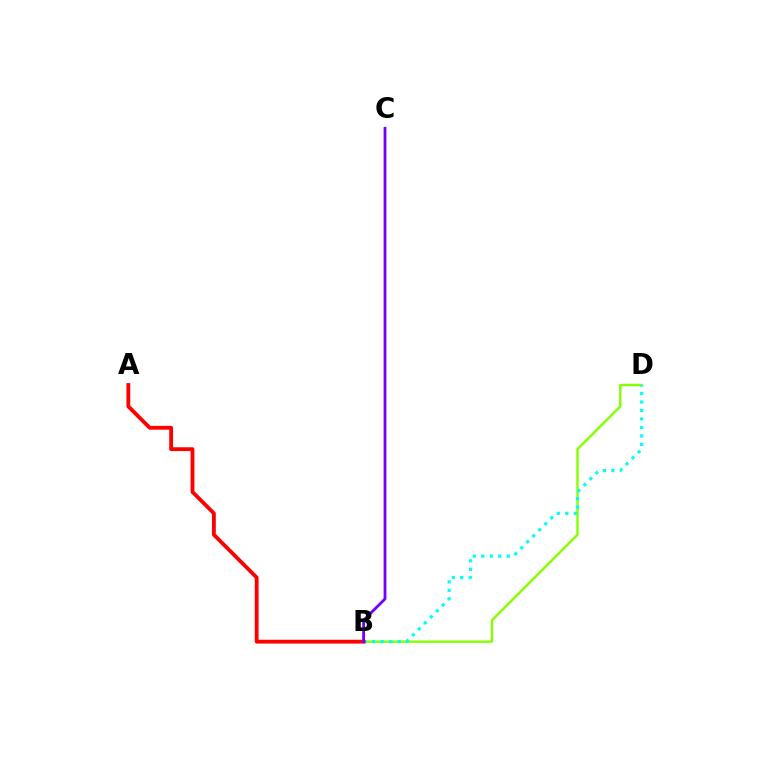{('B', 'D'): [{'color': '#84ff00', 'line_style': 'solid', 'thickness': 1.72}, {'color': '#00fff6', 'line_style': 'dotted', 'thickness': 2.3}], ('A', 'B'): [{'color': '#ff0000', 'line_style': 'solid', 'thickness': 2.75}], ('B', 'C'): [{'color': '#7200ff', 'line_style': 'solid', 'thickness': 2.02}]}